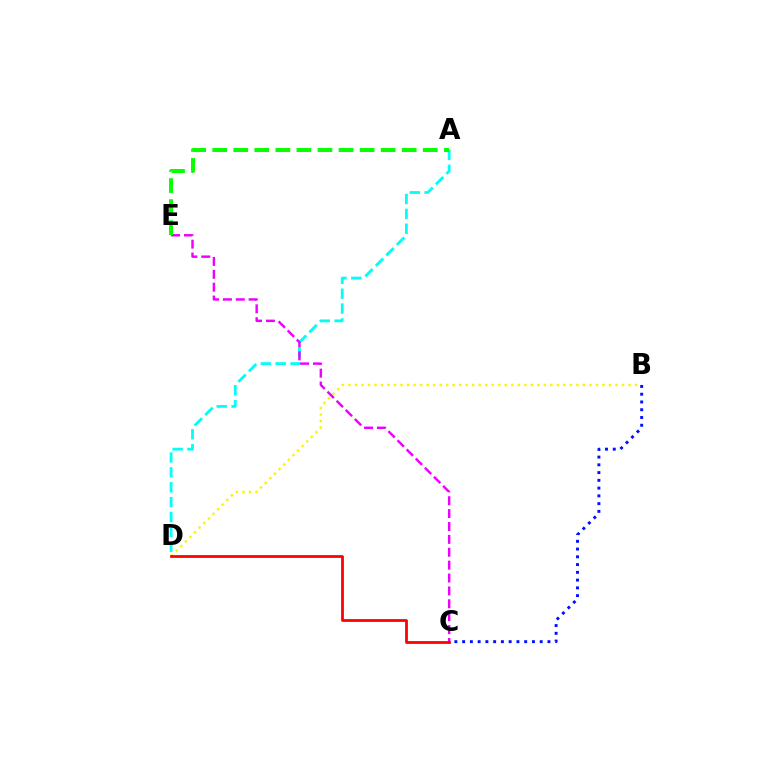{('A', 'D'): [{'color': '#00fff6', 'line_style': 'dashed', 'thickness': 2.02}], ('B', 'D'): [{'color': '#fcf500', 'line_style': 'dotted', 'thickness': 1.77}], ('C', 'E'): [{'color': '#ee00ff', 'line_style': 'dashed', 'thickness': 1.75}], ('C', 'D'): [{'color': '#ff0000', 'line_style': 'solid', 'thickness': 2.0}], ('B', 'C'): [{'color': '#0010ff', 'line_style': 'dotted', 'thickness': 2.11}], ('A', 'E'): [{'color': '#08ff00', 'line_style': 'dashed', 'thickness': 2.86}]}